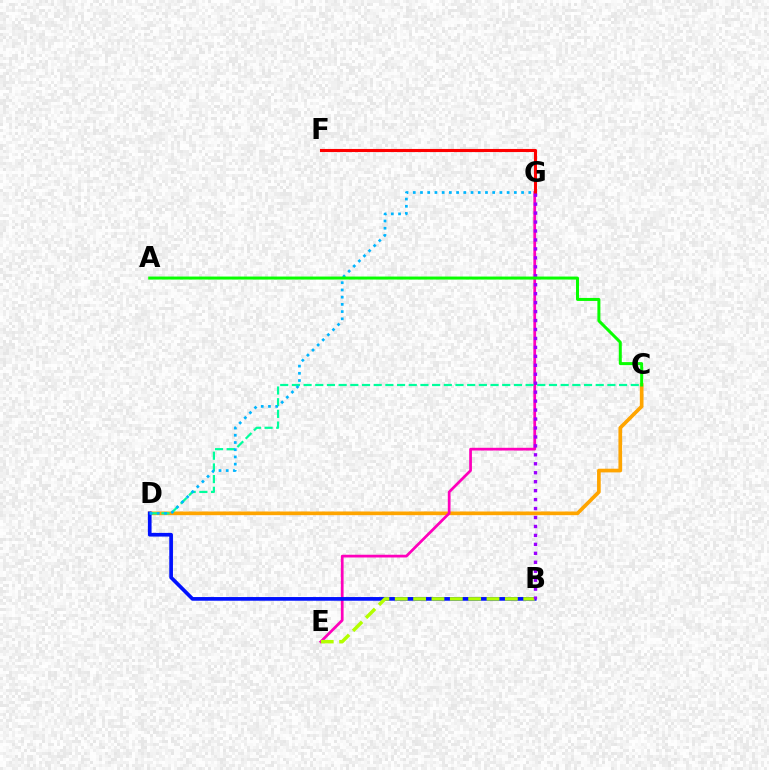{('C', 'D'): [{'color': '#ffa500', 'line_style': 'solid', 'thickness': 2.65}, {'color': '#00ff9d', 'line_style': 'dashed', 'thickness': 1.59}], ('E', 'G'): [{'color': '#ff00bd', 'line_style': 'solid', 'thickness': 1.97}], ('B', 'D'): [{'color': '#0010ff', 'line_style': 'solid', 'thickness': 2.66}], ('B', 'E'): [{'color': '#b3ff00', 'line_style': 'dashed', 'thickness': 2.49}], ('F', 'G'): [{'color': '#ff0000', 'line_style': 'solid', 'thickness': 2.23}], ('B', 'G'): [{'color': '#9b00ff', 'line_style': 'dotted', 'thickness': 2.43}], ('D', 'G'): [{'color': '#00b5ff', 'line_style': 'dotted', 'thickness': 1.96}], ('A', 'C'): [{'color': '#08ff00', 'line_style': 'solid', 'thickness': 2.16}]}